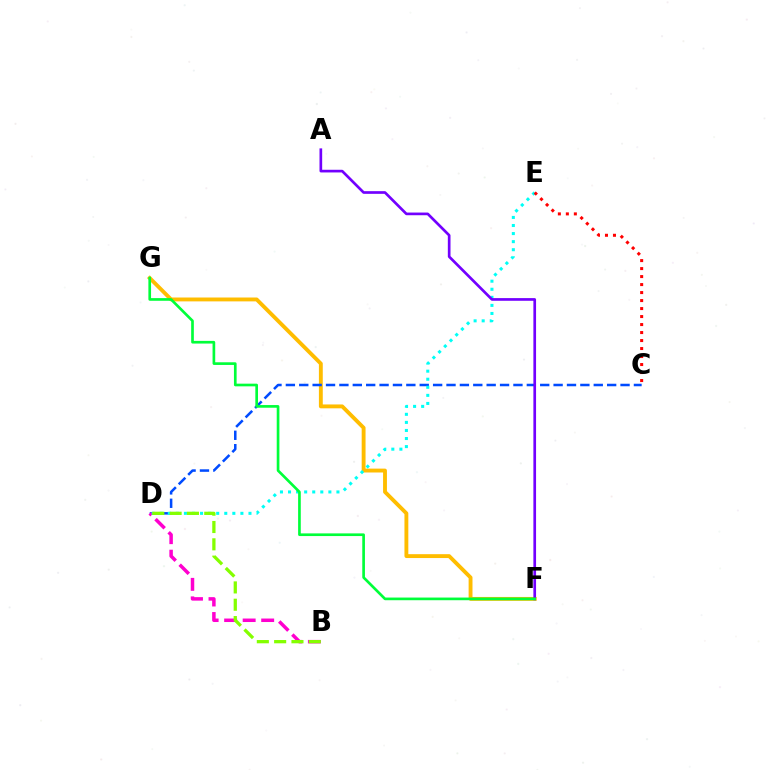{('F', 'G'): [{'color': '#ffbd00', 'line_style': 'solid', 'thickness': 2.79}, {'color': '#00ff39', 'line_style': 'solid', 'thickness': 1.92}], ('C', 'D'): [{'color': '#004bff', 'line_style': 'dashed', 'thickness': 1.82}], ('B', 'D'): [{'color': '#ff00cf', 'line_style': 'dashed', 'thickness': 2.52}, {'color': '#84ff00', 'line_style': 'dashed', 'thickness': 2.35}], ('D', 'E'): [{'color': '#00fff6', 'line_style': 'dotted', 'thickness': 2.19}], ('C', 'E'): [{'color': '#ff0000', 'line_style': 'dotted', 'thickness': 2.17}], ('A', 'F'): [{'color': '#7200ff', 'line_style': 'solid', 'thickness': 1.93}]}